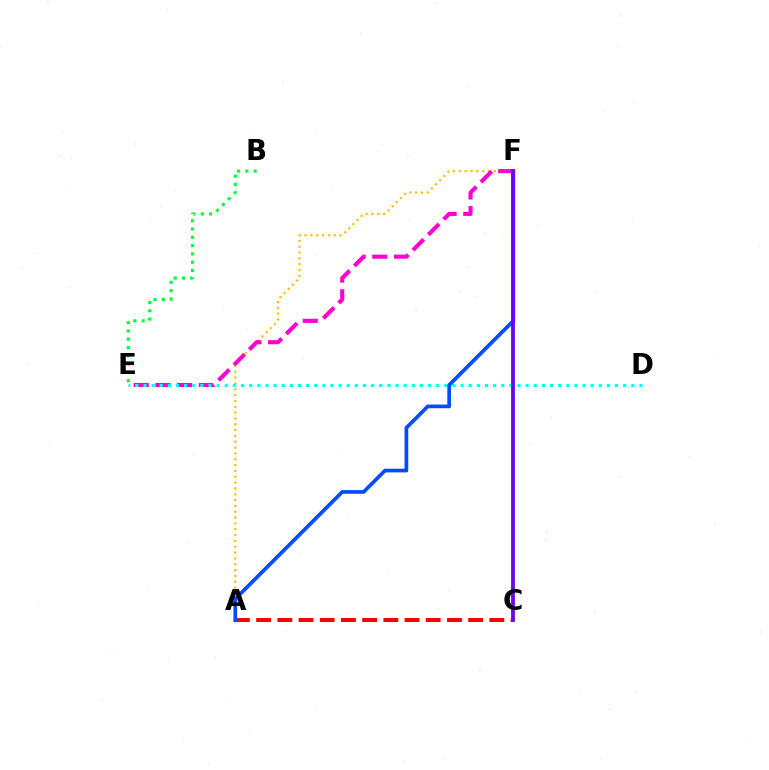{('C', 'F'): [{'color': '#84ff00', 'line_style': 'solid', 'thickness': 2.81}, {'color': '#7200ff', 'line_style': 'solid', 'thickness': 2.68}], ('A', 'F'): [{'color': '#ffbd00', 'line_style': 'dotted', 'thickness': 1.58}, {'color': '#004bff', 'line_style': 'solid', 'thickness': 2.65}], ('A', 'C'): [{'color': '#ff0000', 'line_style': 'dashed', 'thickness': 2.88}], ('E', 'F'): [{'color': '#ff00cf', 'line_style': 'dashed', 'thickness': 2.95}], ('D', 'E'): [{'color': '#00fff6', 'line_style': 'dotted', 'thickness': 2.21}], ('B', 'E'): [{'color': '#00ff39', 'line_style': 'dotted', 'thickness': 2.26}]}